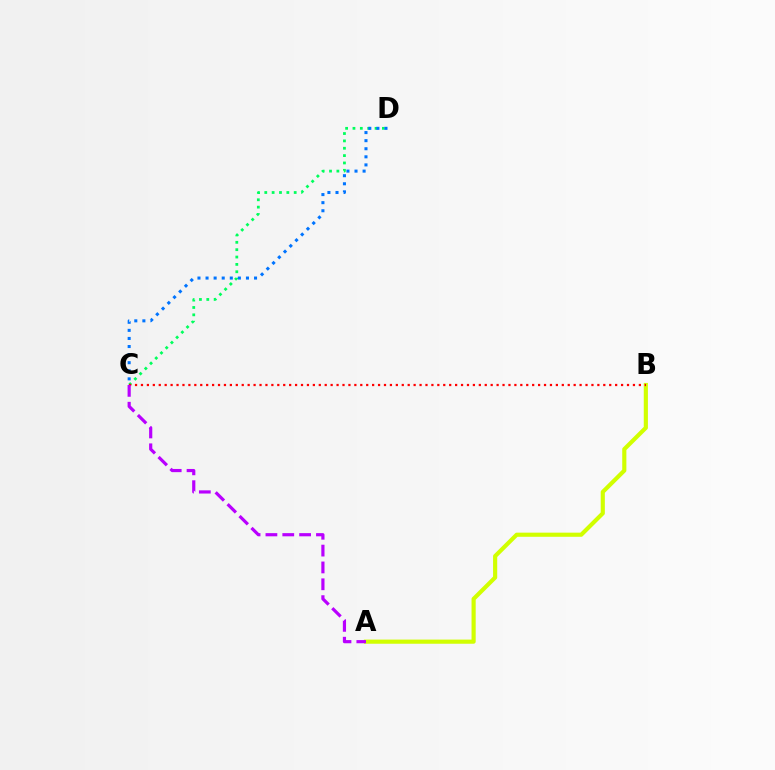{('A', 'B'): [{'color': '#d1ff00', 'line_style': 'solid', 'thickness': 2.98}], ('C', 'D'): [{'color': '#00ff5c', 'line_style': 'dotted', 'thickness': 2.0}, {'color': '#0074ff', 'line_style': 'dotted', 'thickness': 2.2}], ('B', 'C'): [{'color': '#ff0000', 'line_style': 'dotted', 'thickness': 1.61}], ('A', 'C'): [{'color': '#b900ff', 'line_style': 'dashed', 'thickness': 2.29}]}